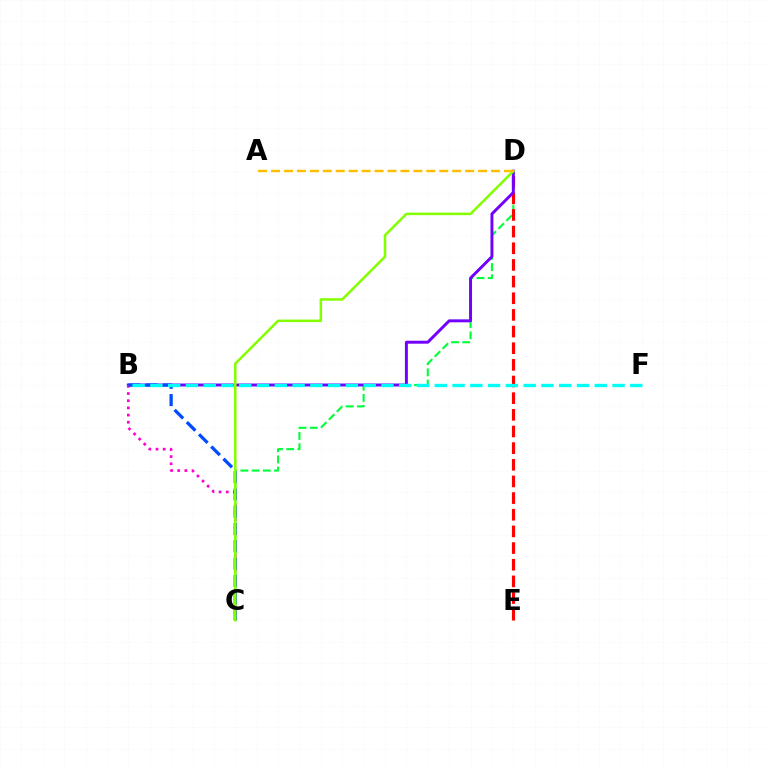{('C', 'D'): [{'color': '#00ff39', 'line_style': 'dashed', 'thickness': 1.52}, {'color': '#84ff00', 'line_style': 'solid', 'thickness': 1.82}], ('D', 'E'): [{'color': '#ff0000', 'line_style': 'dashed', 'thickness': 2.26}], ('B', 'D'): [{'color': '#7200ff', 'line_style': 'solid', 'thickness': 2.12}], ('B', 'C'): [{'color': '#ff00cf', 'line_style': 'dotted', 'thickness': 1.95}, {'color': '#004bff', 'line_style': 'dashed', 'thickness': 2.35}], ('B', 'F'): [{'color': '#00fff6', 'line_style': 'dashed', 'thickness': 2.41}], ('A', 'D'): [{'color': '#ffbd00', 'line_style': 'dashed', 'thickness': 1.76}]}